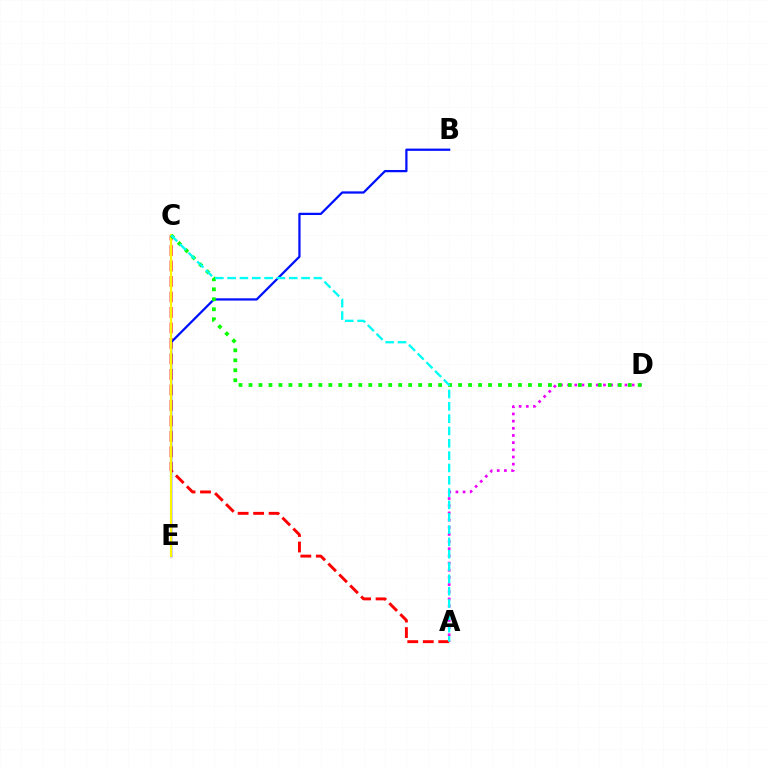{('A', 'D'): [{'color': '#ee00ff', 'line_style': 'dotted', 'thickness': 1.95}], ('A', 'C'): [{'color': '#ff0000', 'line_style': 'dashed', 'thickness': 2.1}, {'color': '#00fff6', 'line_style': 'dashed', 'thickness': 1.67}], ('B', 'E'): [{'color': '#0010ff', 'line_style': 'solid', 'thickness': 1.62}], ('C', 'E'): [{'color': '#fcf500', 'line_style': 'solid', 'thickness': 1.55}], ('C', 'D'): [{'color': '#08ff00', 'line_style': 'dotted', 'thickness': 2.71}]}